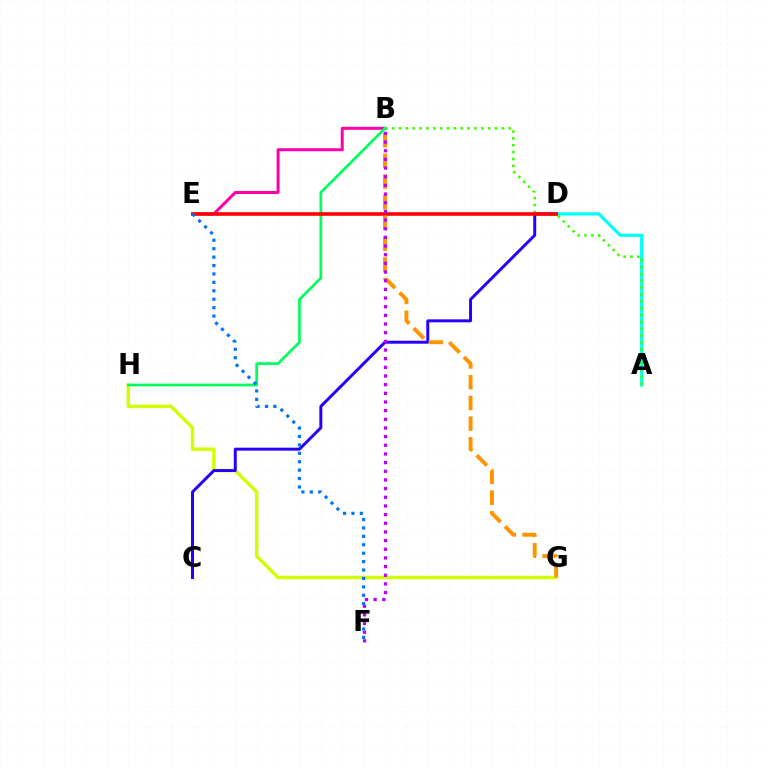{('A', 'D'): [{'color': '#00fff6', 'line_style': 'solid', 'thickness': 2.3}], ('G', 'H'): [{'color': '#d1ff00', 'line_style': 'solid', 'thickness': 2.47}], ('C', 'D'): [{'color': '#2500ff', 'line_style': 'solid', 'thickness': 2.14}], ('B', 'E'): [{'color': '#ff00ac', 'line_style': 'solid', 'thickness': 2.16}], ('A', 'B'): [{'color': '#3dff00', 'line_style': 'dotted', 'thickness': 1.86}], ('B', 'H'): [{'color': '#00ff5c', 'line_style': 'solid', 'thickness': 1.97}], ('D', 'E'): [{'color': '#ff0000', 'line_style': 'solid', 'thickness': 2.57}], ('B', 'G'): [{'color': '#ff9400', 'line_style': 'dashed', 'thickness': 2.81}], ('B', 'F'): [{'color': '#b900ff', 'line_style': 'dotted', 'thickness': 2.35}], ('E', 'F'): [{'color': '#0074ff', 'line_style': 'dotted', 'thickness': 2.29}]}